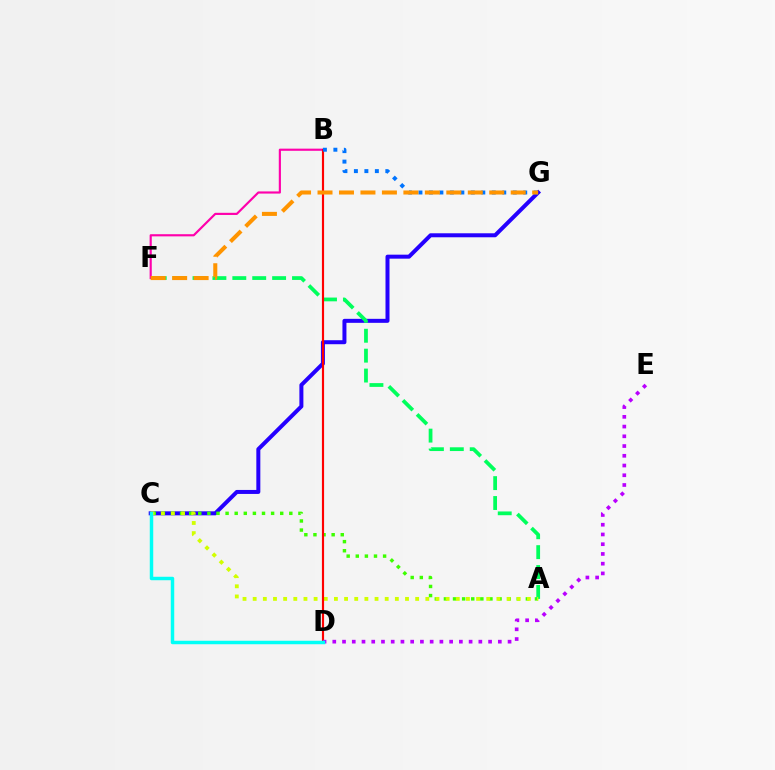{('C', 'G'): [{'color': '#2500ff', 'line_style': 'solid', 'thickness': 2.88}], ('A', 'C'): [{'color': '#3dff00', 'line_style': 'dotted', 'thickness': 2.47}, {'color': '#d1ff00', 'line_style': 'dotted', 'thickness': 2.76}], ('A', 'F'): [{'color': '#00ff5c', 'line_style': 'dashed', 'thickness': 2.7}], ('B', 'F'): [{'color': '#ff00ac', 'line_style': 'solid', 'thickness': 1.55}], ('B', 'D'): [{'color': '#ff0000', 'line_style': 'solid', 'thickness': 1.55}], ('D', 'E'): [{'color': '#b900ff', 'line_style': 'dotted', 'thickness': 2.65}], ('B', 'G'): [{'color': '#0074ff', 'line_style': 'dotted', 'thickness': 2.85}], ('C', 'D'): [{'color': '#00fff6', 'line_style': 'solid', 'thickness': 2.5}], ('F', 'G'): [{'color': '#ff9400', 'line_style': 'dashed', 'thickness': 2.92}]}